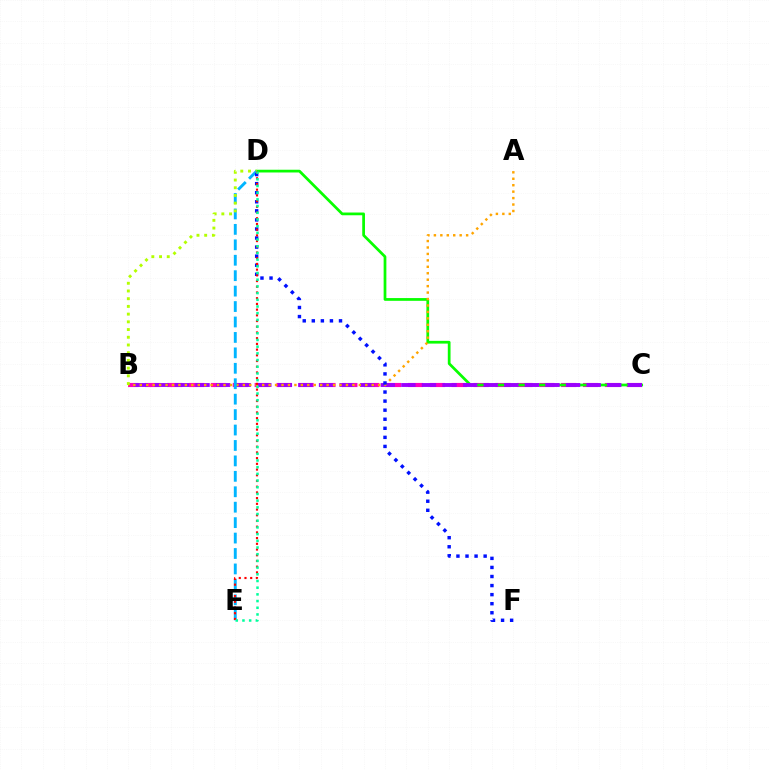{('B', 'C'): [{'color': '#ff00bd', 'line_style': 'dashed', 'thickness': 2.97}, {'color': '#9b00ff', 'line_style': 'dashed', 'thickness': 2.8}], ('C', 'D'): [{'color': '#08ff00', 'line_style': 'solid', 'thickness': 1.97}], ('A', 'B'): [{'color': '#ffa500', 'line_style': 'dotted', 'thickness': 1.75}], ('D', 'E'): [{'color': '#00b5ff', 'line_style': 'dashed', 'thickness': 2.1}, {'color': '#ff0000', 'line_style': 'dotted', 'thickness': 1.55}, {'color': '#00ff9d', 'line_style': 'dotted', 'thickness': 1.82}], ('B', 'D'): [{'color': '#b3ff00', 'line_style': 'dotted', 'thickness': 2.1}], ('D', 'F'): [{'color': '#0010ff', 'line_style': 'dotted', 'thickness': 2.46}]}